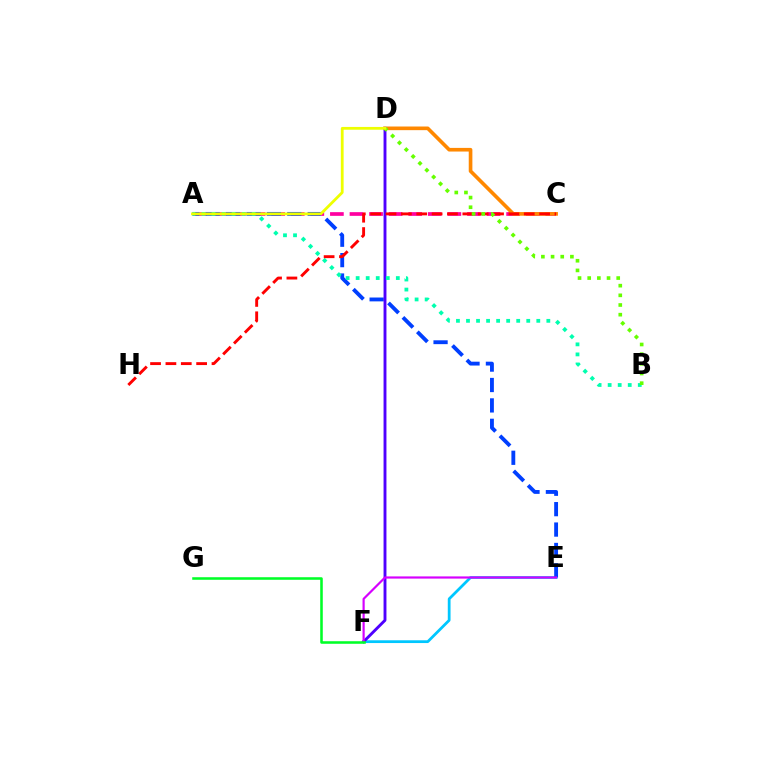{('E', 'F'): [{'color': '#00c7ff', 'line_style': 'solid', 'thickness': 1.99}, {'color': '#d600ff', 'line_style': 'solid', 'thickness': 1.57}], ('A', 'C'): [{'color': '#ff00a0', 'line_style': 'dashed', 'thickness': 2.66}], ('C', 'D'): [{'color': '#ff8800', 'line_style': 'solid', 'thickness': 2.62}], ('A', 'E'): [{'color': '#003fff', 'line_style': 'dashed', 'thickness': 2.77}], ('D', 'F'): [{'color': '#4f00ff', 'line_style': 'solid', 'thickness': 2.08}], ('A', 'B'): [{'color': '#00ffaf', 'line_style': 'dotted', 'thickness': 2.73}], ('C', 'H'): [{'color': '#ff0000', 'line_style': 'dashed', 'thickness': 2.09}], ('F', 'G'): [{'color': '#00ff27', 'line_style': 'solid', 'thickness': 1.84}], ('B', 'D'): [{'color': '#66ff00', 'line_style': 'dotted', 'thickness': 2.63}], ('A', 'D'): [{'color': '#eeff00', 'line_style': 'solid', 'thickness': 2.01}]}